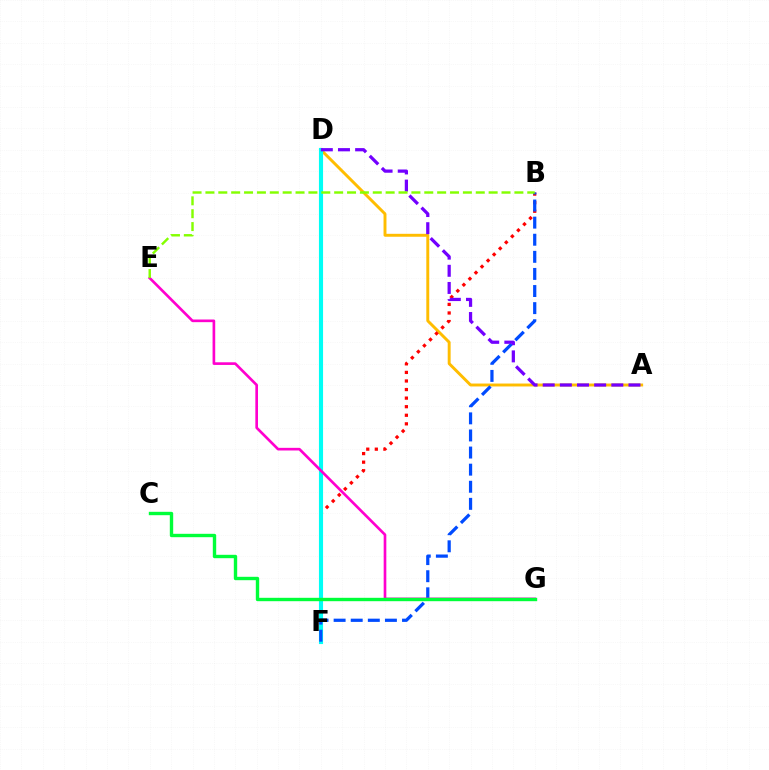{('A', 'D'): [{'color': '#ffbd00', 'line_style': 'solid', 'thickness': 2.11}, {'color': '#7200ff', 'line_style': 'dashed', 'thickness': 2.33}], ('B', 'F'): [{'color': '#ff0000', 'line_style': 'dotted', 'thickness': 2.33}, {'color': '#004bff', 'line_style': 'dashed', 'thickness': 2.32}], ('D', 'F'): [{'color': '#00fff6', 'line_style': 'solid', 'thickness': 2.96}], ('E', 'G'): [{'color': '#ff00cf', 'line_style': 'solid', 'thickness': 1.91}], ('C', 'G'): [{'color': '#00ff39', 'line_style': 'solid', 'thickness': 2.44}], ('B', 'E'): [{'color': '#84ff00', 'line_style': 'dashed', 'thickness': 1.75}]}